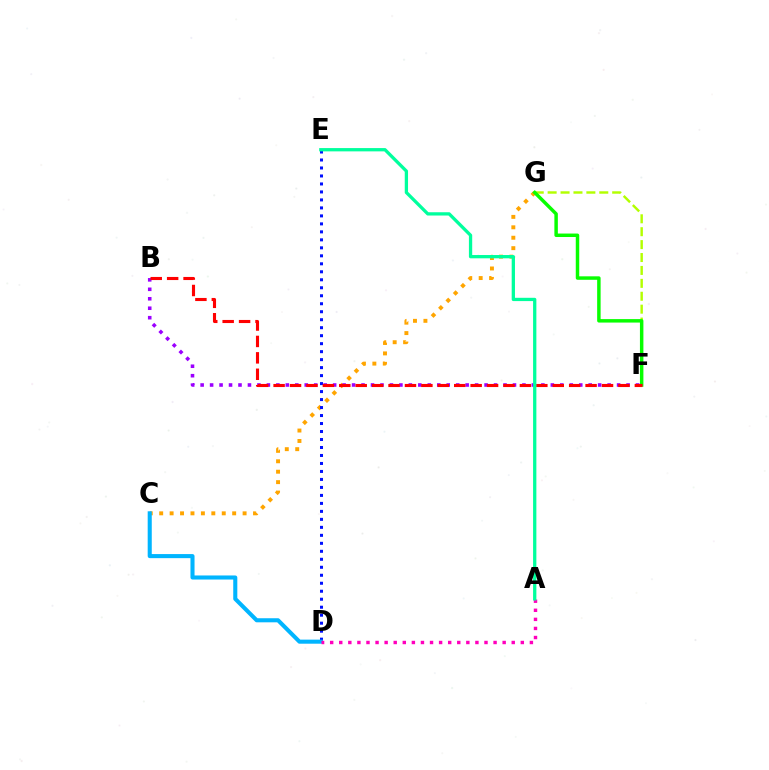{('C', 'G'): [{'color': '#ffa500', 'line_style': 'dotted', 'thickness': 2.83}], ('F', 'G'): [{'color': '#b3ff00', 'line_style': 'dashed', 'thickness': 1.75}, {'color': '#08ff00', 'line_style': 'solid', 'thickness': 2.5}], ('B', 'F'): [{'color': '#9b00ff', 'line_style': 'dotted', 'thickness': 2.57}, {'color': '#ff0000', 'line_style': 'dashed', 'thickness': 2.23}], ('D', 'E'): [{'color': '#0010ff', 'line_style': 'dotted', 'thickness': 2.17}], ('C', 'D'): [{'color': '#00b5ff', 'line_style': 'solid', 'thickness': 2.93}], ('A', 'D'): [{'color': '#ff00bd', 'line_style': 'dotted', 'thickness': 2.47}], ('A', 'E'): [{'color': '#00ff9d', 'line_style': 'solid', 'thickness': 2.37}]}